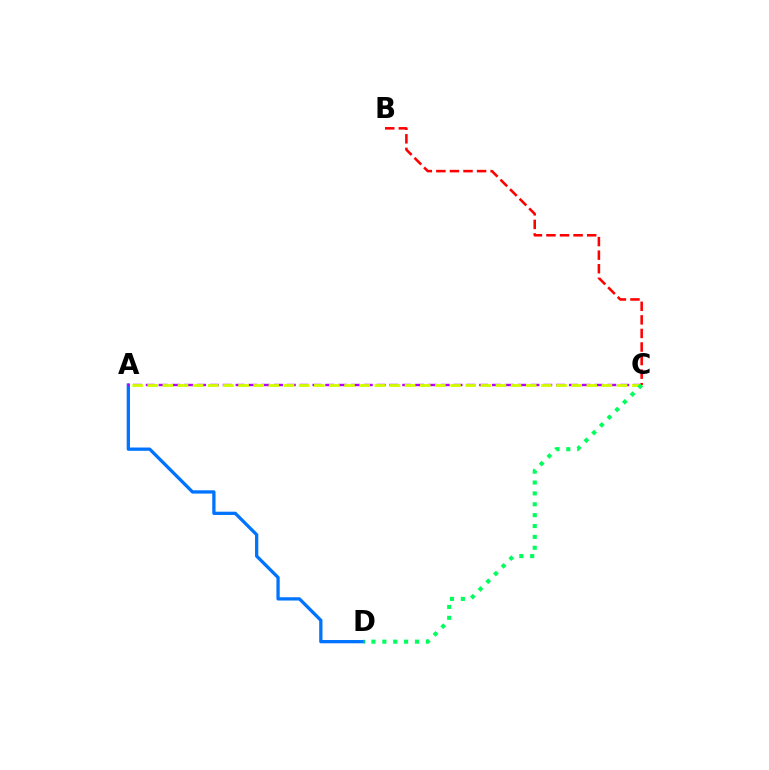{('A', 'D'): [{'color': '#0074ff', 'line_style': 'solid', 'thickness': 2.37}], ('A', 'C'): [{'color': '#b900ff', 'line_style': 'dashed', 'thickness': 1.74}, {'color': '#d1ff00', 'line_style': 'dashed', 'thickness': 2.06}], ('B', 'C'): [{'color': '#ff0000', 'line_style': 'dashed', 'thickness': 1.84}], ('C', 'D'): [{'color': '#00ff5c', 'line_style': 'dotted', 'thickness': 2.96}]}